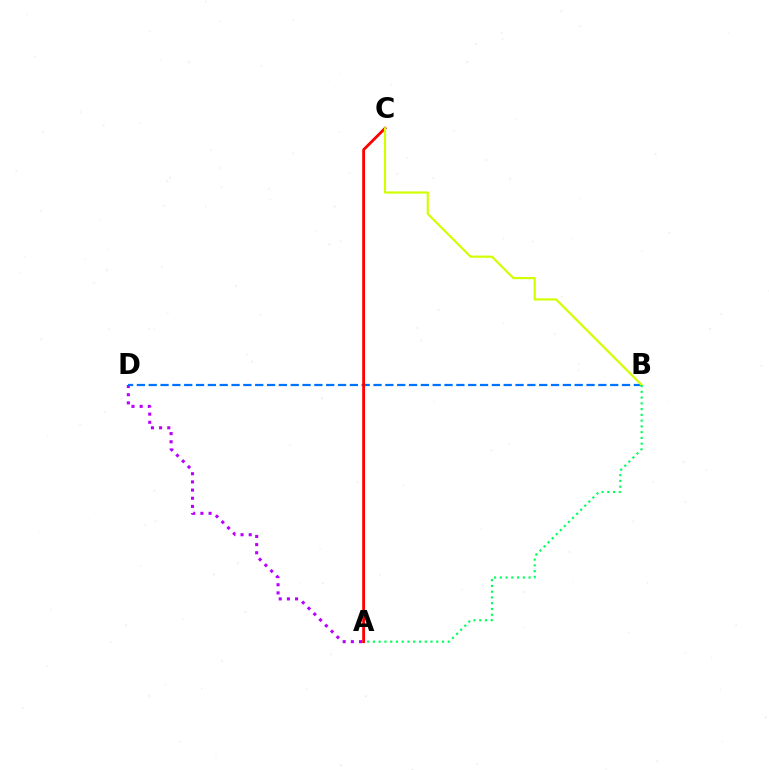{('A', 'D'): [{'color': '#b900ff', 'line_style': 'dotted', 'thickness': 2.22}], ('B', 'D'): [{'color': '#0074ff', 'line_style': 'dashed', 'thickness': 1.61}], ('A', 'C'): [{'color': '#ff0000', 'line_style': 'solid', 'thickness': 2.03}], ('B', 'C'): [{'color': '#d1ff00', 'line_style': 'solid', 'thickness': 1.57}], ('A', 'B'): [{'color': '#00ff5c', 'line_style': 'dotted', 'thickness': 1.56}]}